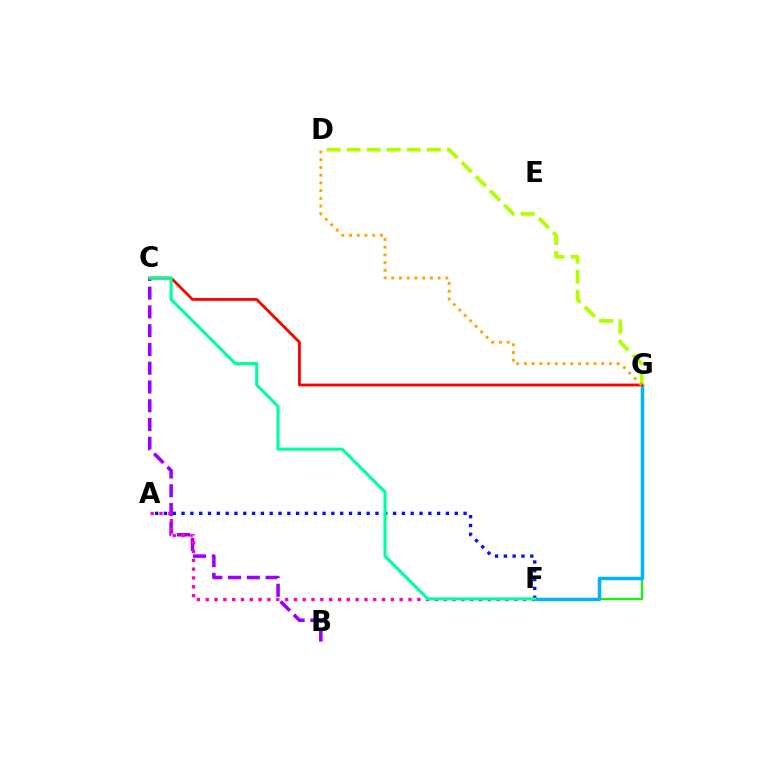{('B', 'C'): [{'color': '#9b00ff', 'line_style': 'dashed', 'thickness': 2.55}], ('F', 'G'): [{'color': '#08ff00', 'line_style': 'solid', 'thickness': 1.55}, {'color': '#00b5ff', 'line_style': 'solid', 'thickness': 2.48}], ('A', 'F'): [{'color': '#ff00bd', 'line_style': 'dotted', 'thickness': 2.4}, {'color': '#0010ff', 'line_style': 'dotted', 'thickness': 2.39}], ('D', 'G'): [{'color': '#b3ff00', 'line_style': 'dashed', 'thickness': 2.72}, {'color': '#ffa500', 'line_style': 'dotted', 'thickness': 2.1}], ('C', 'G'): [{'color': '#ff0000', 'line_style': 'solid', 'thickness': 2.01}], ('C', 'F'): [{'color': '#00ff9d', 'line_style': 'solid', 'thickness': 2.23}]}